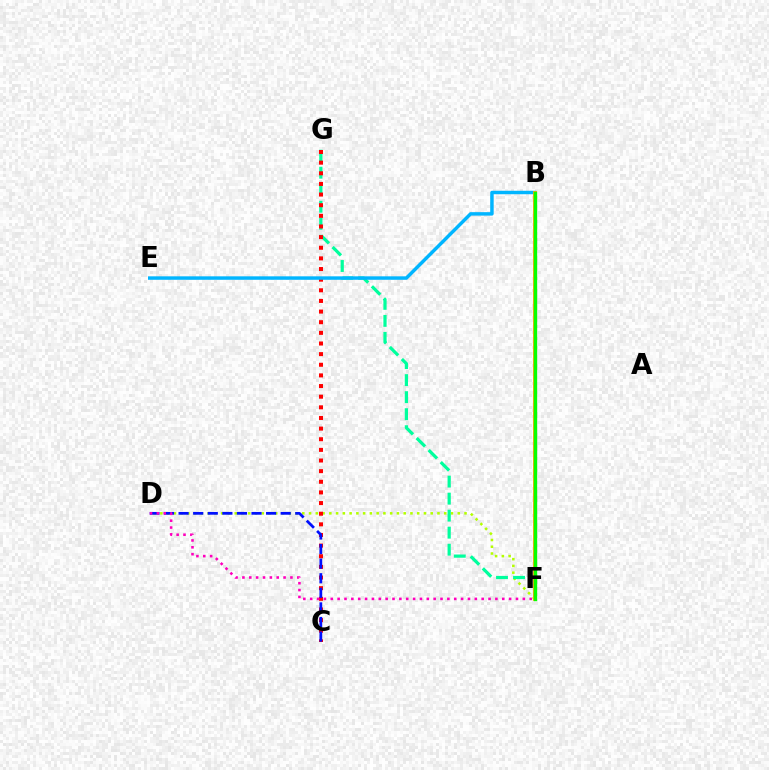{('D', 'F'): [{'color': '#b3ff00', 'line_style': 'dotted', 'thickness': 1.84}, {'color': '#ff00bd', 'line_style': 'dotted', 'thickness': 1.86}], ('F', 'G'): [{'color': '#00ff9d', 'line_style': 'dashed', 'thickness': 2.31}], ('C', 'G'): [{'color': '#ff0000', 'line_style': 'dotted', 'thickness': 2.89}], ('B', 'E'): [{'color': '#00b5ff', 'line_style': 'solid', 'thickness': 2.49}], ('C', 'D'): [{'color': '#0010ff', 'line_style': 'dashed', 'thickness': 1.98}], ('B', 'F'): [{'color': '#9b00ff', 'line_style': 'dashed', 'thickness': 1.66}, {'color': '#ffa500', 'line_style': 'solid', 'thickness': 2.76}, {'color': '#08ff00', 'line_style': 'solid', 'thickness': 2.43}]}